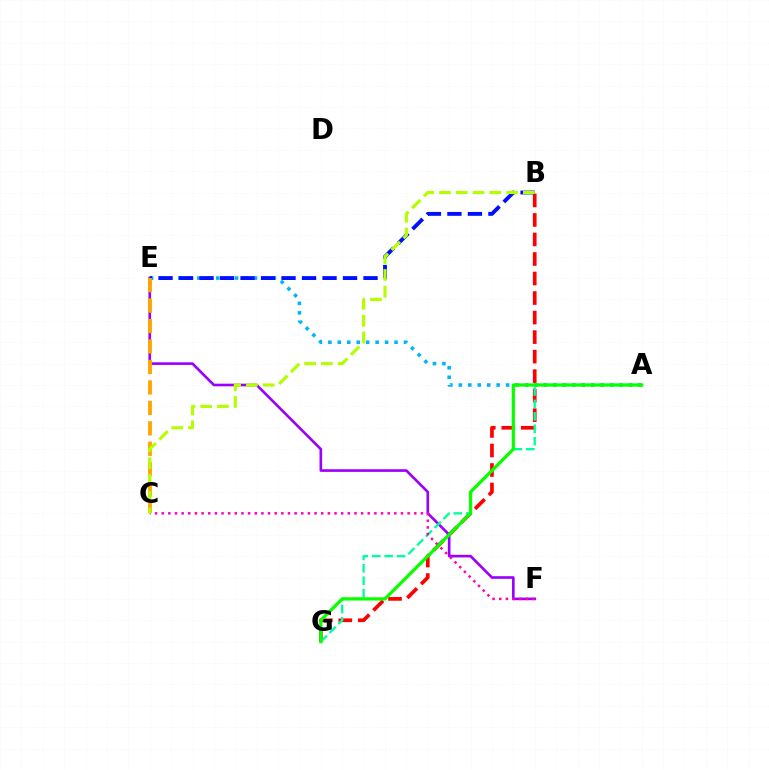{('B', 'G'): [{'color': '#ff0000', 'line_style': 'dashed', 'thickness': 2.65}], ('E', 'F'): [{'color': '#9b00ff', 'line_style': 'solid', 'thickness': 1.9}], ('A', 'E'): [{'color': '#00b5ff', 'line_style': 'dotted', 'thickness': 2.57}], ('B', 'E'): [{'color': '#0010ff', 'line_style': 'dashed', 'thickness': 2.78}], ('A', 'G'): [{'color': '#00ff9d', 'line_style': 'dashed', 'thickness': 1.69}, {'color': '#08ff00', 'line_style': 'solid', 'thickness': 2.34}], ('C', 'E'): [{'color': '#ffa500', 'line_style': 'dashed', 'thickness': 2.78}], ('C', 'F'): [{'color': '#ff00bd', 'line_style': 'dotted', 'thickness': 1.81}], ('B', 'C'): [{'color': '#b3ff00', 'line_style': 'dashed', 'thickness': 2.28}]}